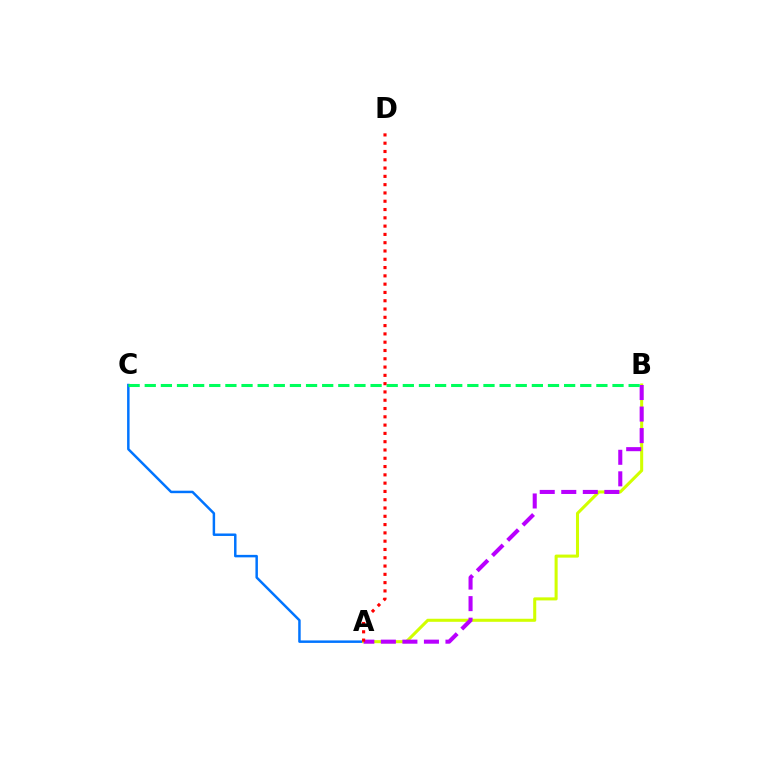{('A', 'C'): [{'color': '#0074ff', 'line_style': 'solid', 'thickness': 1.79}], ('A', 'B'): [{'color': '#d1ff00', 'line_style': 'solid', 'thickness': 2.2}, {'color': '#b900ff', 'line_style': 'dashed', 'thickness': 2.93}], ('B', 'C'): [{'color': '#00ff5c', 'line_style': 'dashed', 'thickness': 2.19}], ('A', 'D'): [{'color': '#ff0000', 'line_style': 'dotted', 'thickness': 2.25}]}